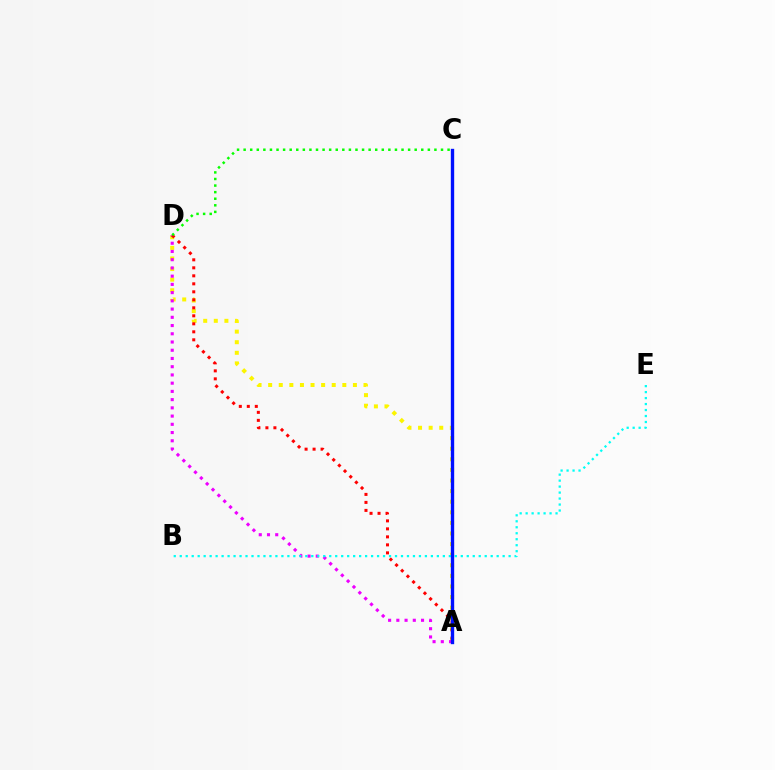{('A', 'D'): [{'color': '#fcf500', 'line_style': 'dotted', 'thickness': 2.88}, {'color': '#ee00ff', 'line_style': 'dotted', 'thickness': 2.24}, {'color': '#ff0000', 'line_style': 'dotted', 'thickness': 2.17}], ('B', 'E'): [{'color': '#00fff6', 'line_style': 'dotted', 'thickness': 1.62}], ('C', 'D'): [{'color': '#08ff00', 'line_style': 'dotted', 'thickness': 1.79}], ('A', 'C'): [{'color': '#0010ff', 'line_style': 'solid', 'thickness': 2.42}]}